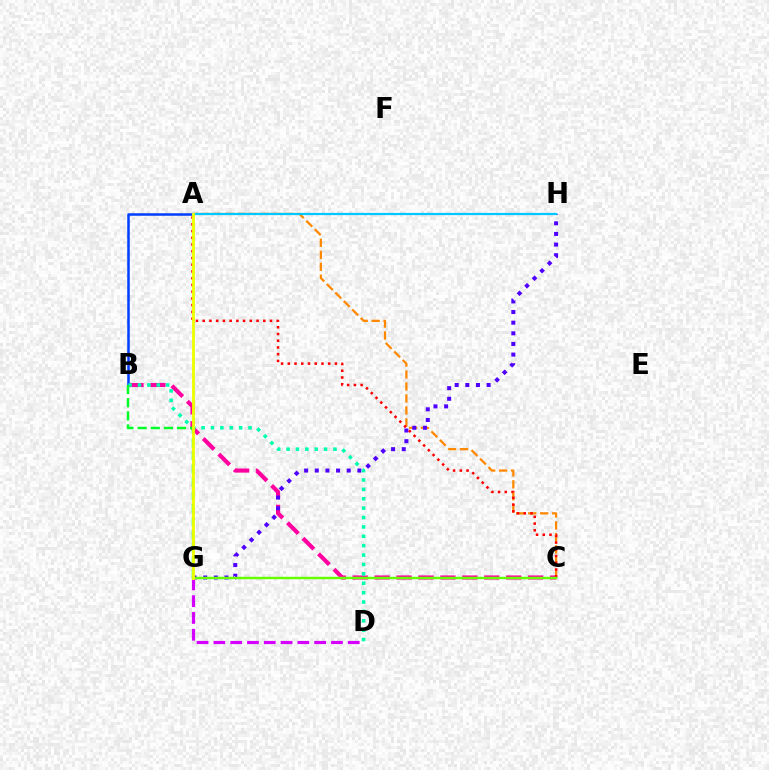{('B', 'C'): [{'color': '#ff00a0', 'line_style': 'dashed', 'thickness': 2.98}], ('A', 'C'): [{'color': '#ff8800', 'line_style': 'dashed', 'thickness': 1.63}, {'color': '#ff0000', 'line_style': 'dotted', 'thickness': 1.83}], ('A', 'B'): [{'color': '#003fff', 'line_style': 'solid', 'thickness': 1.82}], ('G', 'H'): [{'color': '#4f00ff', 'line_style': 'dotted', 'thickness': 2.89}], ('D', 'G'): [{'color': '#d600ff', 'line_style': 'dashed', 'thickness': 2.28}], ('B', 'D'): [{'color': '#00ffaf', 'line_style': 'dotted', 'thickness': 2.55}], ('C', 'G'): [{'color': '#66ff00', 'line_style': 'solid', 'thickness': 1.74}], ('B', 'G'): [{'color': '#00ff27', 'line_style': 'dashed', 'thickness': 1.78}], ('A', 'H'): [{'color': '#00c7ff', 'line_style': 'solid', 'thickness': 1.62}], ('A', 'G'): [{'color': '#eeff00', 'line_style': 'solid', 'thickness': 2.04}]}